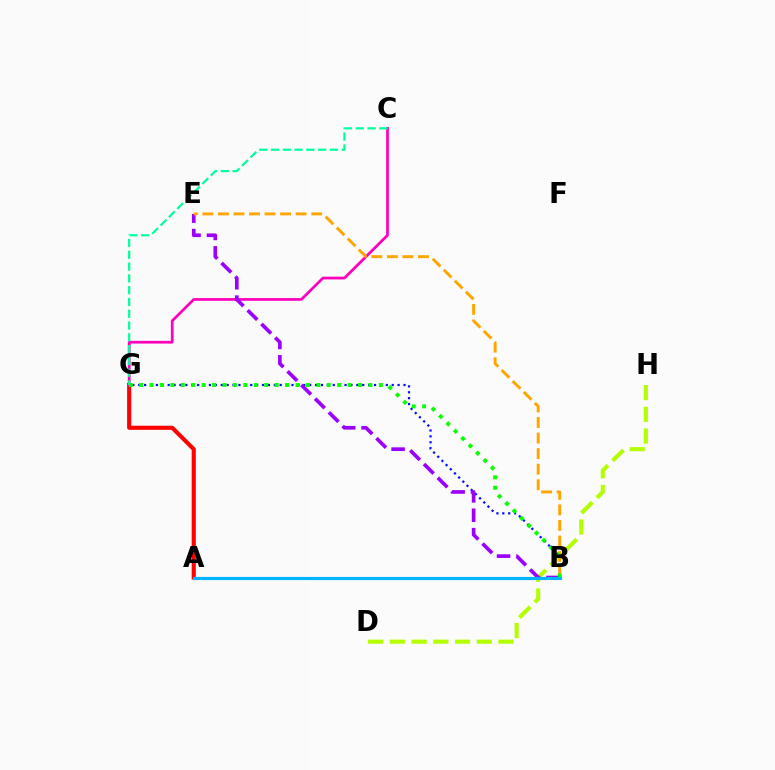{('A', 'G'): [{'color': '#ff0000', 'line_style': 'solid', 'thickness': 2.96}], ('B', 'G'): [{'color': '#0010ff', 'line_style': 'dotted', 'thickness': 1.6}, {'color': '#08ff00', 'line_style': 'dotted', 'thickness': 2.83}], ('C', 'G'): [{'color': '#ff00bd', 'line_style': 'solid', 'thickness': 1.97}, {'color': '#00ff9d', 'line_style': 'dashed', 'thickness': 1.6}], ('D', 'H'): [{'color': '#b3ff00', 'line_style': 'dashed', 'thickness': 2.95}], ('B', 'E'): [{'color': '#9b00ff', 'line_style': 'dashed', 'thickness': 2.64}, {'color': '#ffa500', 'line_style': 'dashed', 'thickness': 2.11}], ('A', 'B'): [{'color': '#00b5ff', 'line_style': 'solid', 'thickness': 2.28}]}